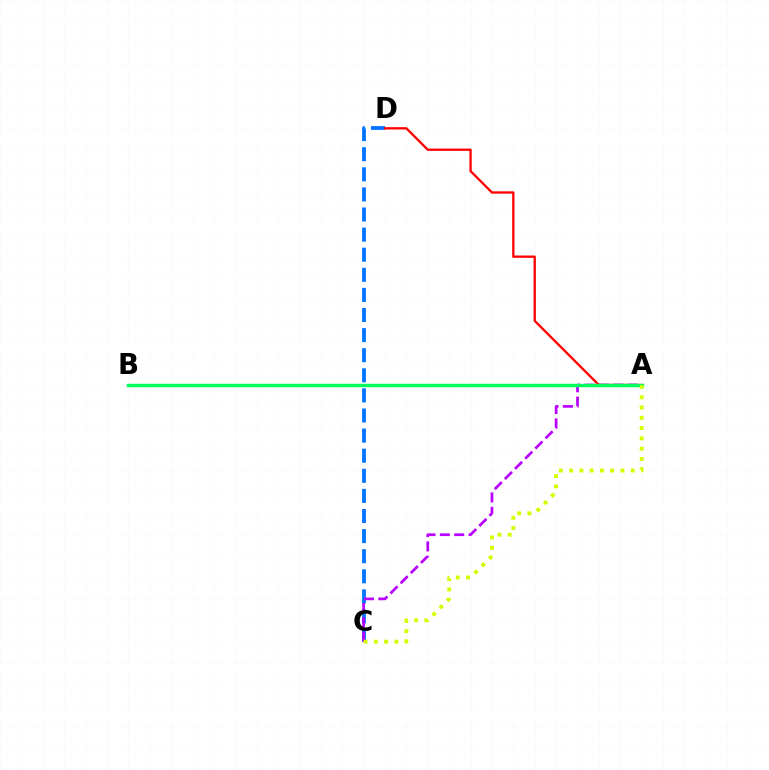{('C', 'D'): [{'color': '#0074ff', 'line_style': 'dashed', 'thickness': 2.73}], ('A', 'D'): [{'color': '#ff0000', 'line_style': 'solid', 'thickness': 1.66}], ('A', 'C'): [{'color': '#b900ff', 'line_style': 'dashed', 'thickness': 1.95}, {'color': '#d1ff00', 'line_style': 'dotted', 'thickness': 2.79}], ('A', 'B'): [{'color': '#00ff5c', 'line_style': 'solid', 'thickness': 2.46}]}